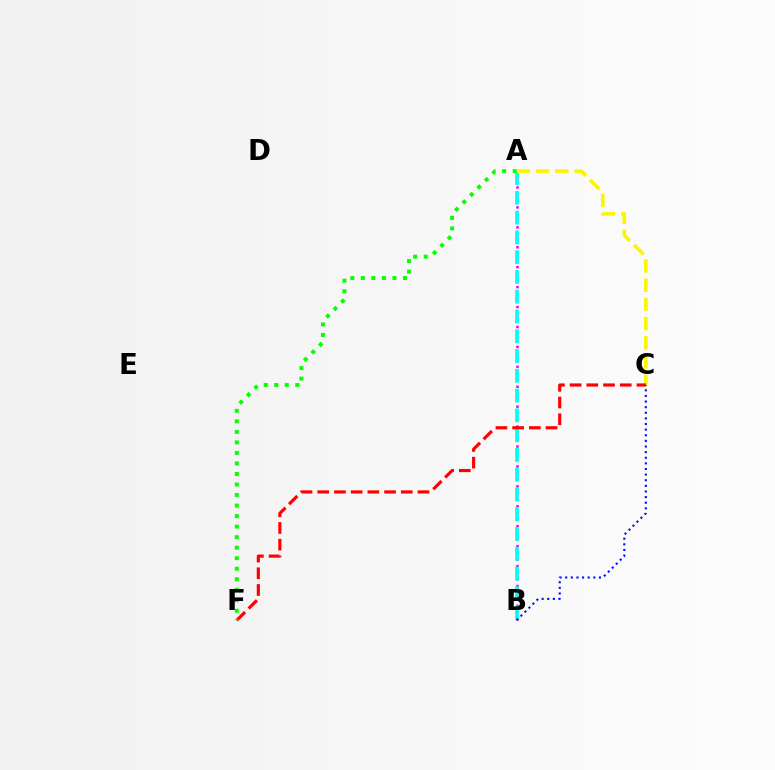{('A', 'B'): [{'color': '#ee00ff', 'line_style': 'dotted', 'thickness': 1.8}, {'color': '#00fff6', 'line_style': 'dashed', 'thickness': 2.69}], ('A', 'C'): [{'color': '#fcf500', 'line_style': 'dashed', 'thickness': 2.61}], ('C', 'F'): [{'color': '#ff0000', 'line_style': 'dashed', 'thickness': 2.27}], ('A', 'F'): [{'color': '#08ff00', 'line_style': 'dotted', 'thickness': 2.86}], ('B', 'C'): [{'color': '#0010ff', 'line_style': 'dotted', 'thickness': 1.53}]}